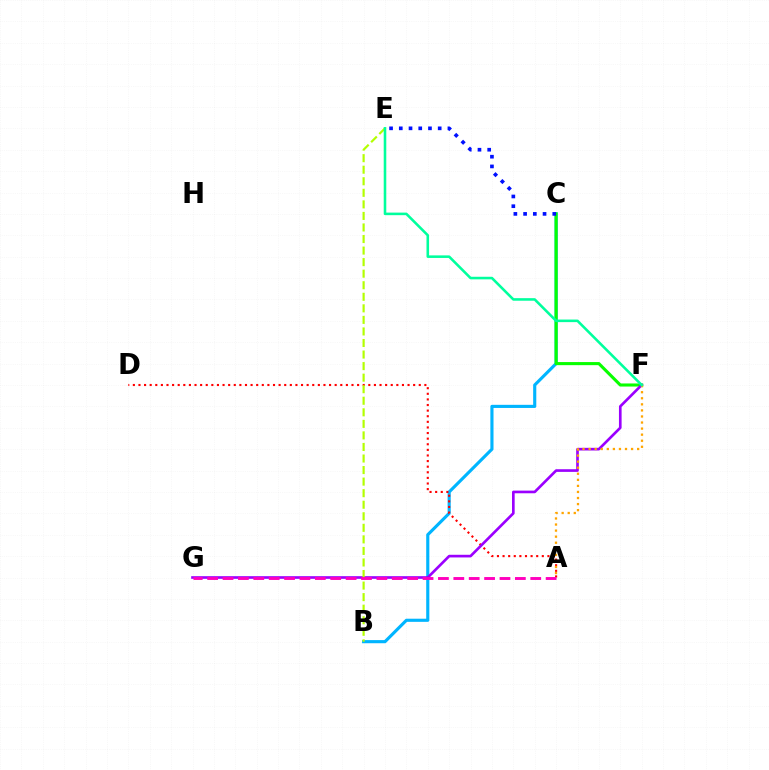{('B', 'C'): [{'color': '#00b5ff', 'line_style': 'solid', 'thickness': 2.25}], ('A', 'D'): [{'color': '#ff0000', 'line_style': 'dotted', 'thickness': 1.52}], ('C', 'F'): [{'color': '#08ff00', 'line_style': 'solid', 'thickness': 2.22}], ('F', 'G'): [{'color': '#9b00ff', 'line_style': 'solid', 'thickness': 1.91}], ('A', 'F'): [{'color': '#ffa500', 'line_style': 'dotted', 'thickness': 1.65}], ('B', 'E'): [{'color': '#b3ff00', 'line_style': 'dashed', 'thickness': 1.57}], ('E', 'F'): [{'color': '#00ff9d', 'line_style': 'solid', 'thickness': 1.85}], ('A', 'G'): [{'color': '#ff00bd', 'line_style': 'dashed', 'thickness': 2.09}], ('C', 'E'): [{'color': '#0010ff', 'line_style': 'dotted', 'thickness': 2.64}]}